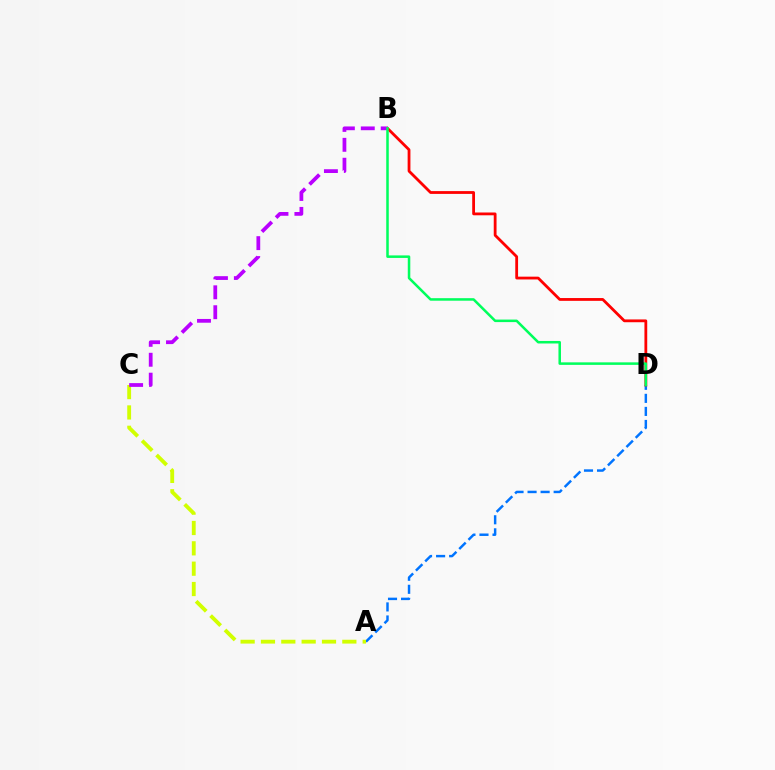{('A', 'D'): [{'color': '#0074ff', 'line_style': 'dashed', 'thickness': 1.77}], ('A', 'C'): [{'color': '#d1ff00', 'line_style': 'dashed', 'thickness': 2.76}], ('B', 'D'): [{'color': '#ff0000', 'line_style': 'solid', 'thickness': 2.01}, {'color': '#00ff5c', 'line_style': 'solid', 'thickness': 1.82}], ('B', 'C'): [{'color': '#b900ff', 'line_style': 'dashed', 'thickness': 2.7}]}